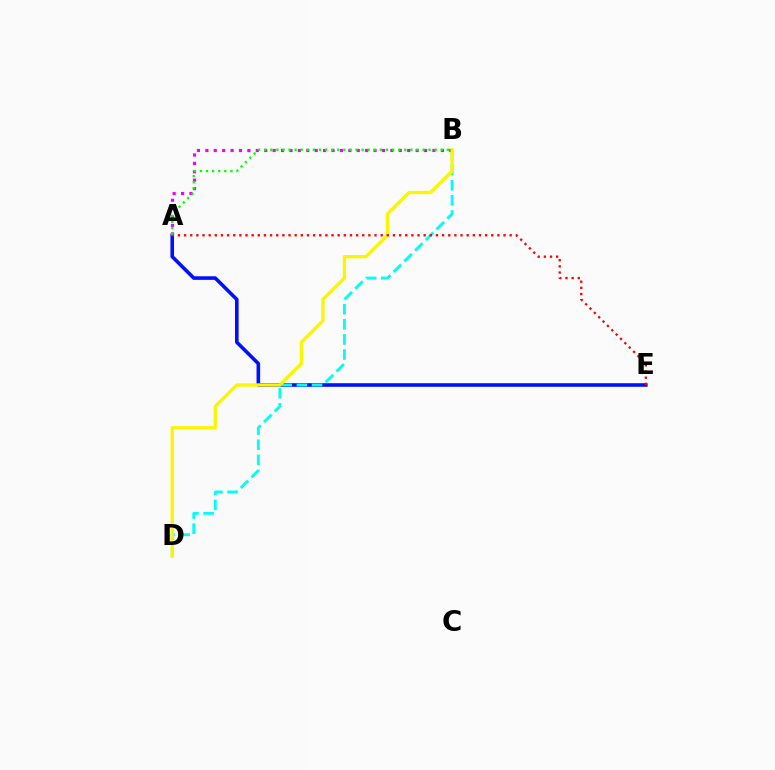{('A', 'E'): [{'color': '#0010ff', 'line_style': 'solid', 'thickness': 2.59}, {'color': '#ff0000', 'line_style': 'dotted', 'thickness': 1.67}], ('B', 'D'): [{'color': '#00fff6', 'line_style': 'dashed', 'thickness': 2.05}, {'color': '#fcf500', 'line_style': 'solid', 'thickness': 2.37}], ('A', 'B'): [{'color': '#ee00ff', 'line_style': 'dotted', 'thickness': 2.29}, {'color': '#08ff00', 'line_style': 'dotted', 'thickness': 1.65}]}